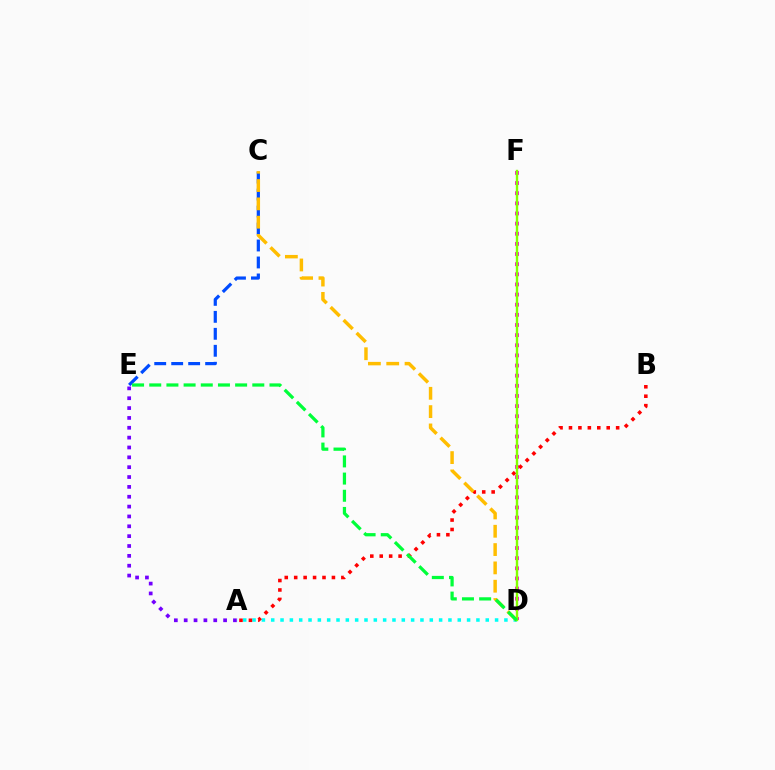{('A', 'D'): [{'color': '#00fff6', 'line_style': 'dotted', 'thickness': 2.53}], ('A', 'E'): [{'color': '#7200ff', 'line_style': 'dotted', 'thickness': 2.68}], ('C', 'E'): [{'color': '#004bff', 'line_style': 'dashed', 'thickness': 2.31}], ('D', 'F'): [{'color': '#ff00cf', 'line_style': 'dotted', 'thickness': 2.75}, {'color': '#84ff00', 'line_style': 'solid', 'thickness': 1.72}], ('A', 'B'): [{'color': '#ff0000', 'line_style': 'dotted', 'thickness': 2.56}], ('C', 'D'): [{'color': '#ffbd00', 'line_style': 'dashed', 'thickness': 2.49}], ('D', 'E'): [{'color': '#00ff39', 'line_style': 'dashed', 'thickness': 2.33}]}